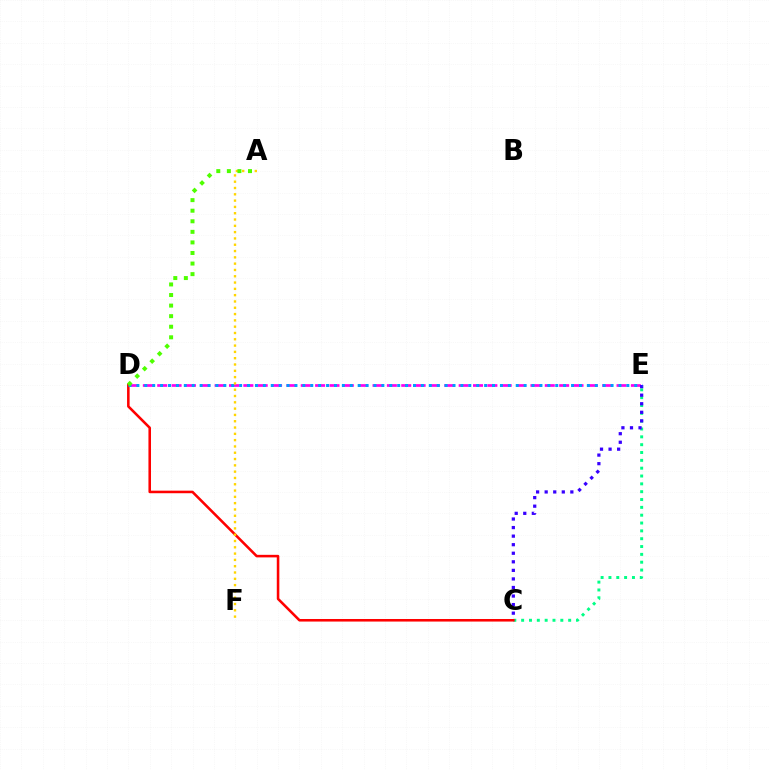{('C', 'E'): [{'color': '#00ff86', 'line_style': 'dotted', 'thickness': 2.13}, {'color': '#3700ff', 'line_style': 'dotted', 'thickness': 2.33}], ('D', 'E'): [{'color': '#ff00ed', 'line_style': 'dashed', 'thickness': 1.95}, {'color': '#009eff', 'line_style': 'dotted', 'thickness': 2.15}], ('C', 'D'): [{'color': '#ff0000', 'line_style': 'solid', 'thickness': 1.84}], ('A', 'F'): [{'color': '#ffd500', 'line_style': 'dotted', 'thickness': 1.71}], ('A', 'D'): [{'color': '#4fff00', 'line_style': 'dotted', 'thickness': 2.87}]}